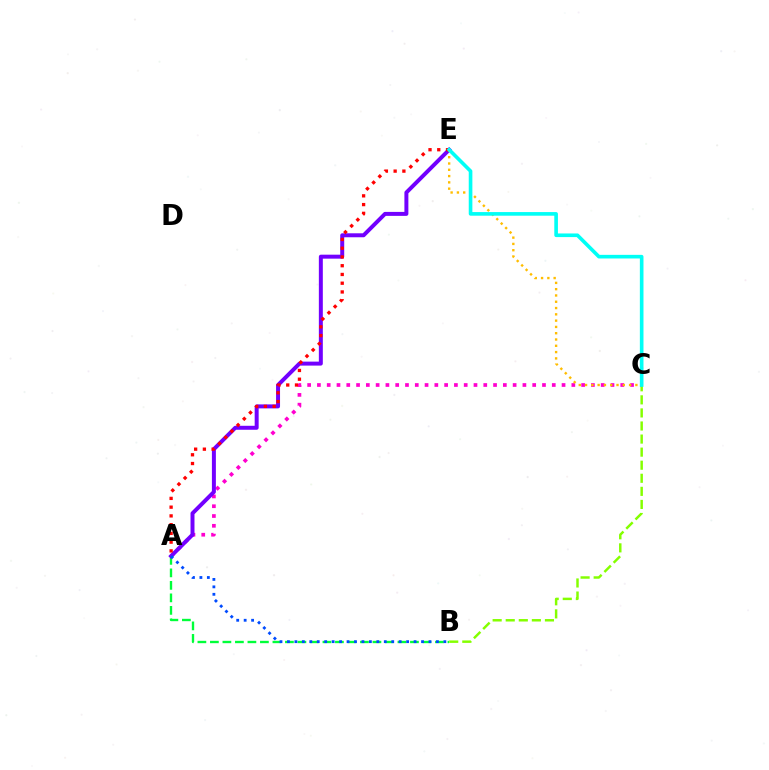{('A', 'C'): [{'color': '#ff00cf', 'line_style': 'dotted', 'thickness': 2.66}], ('A', 'B'): [{'color': '#00ff39', 'line_style': 'dashed', 'thickness': 1.7}, {'color': '#004bff', 'line_style': 'dotted', 'thickness': 2.02}], ('A', 'E'): [{'color': '#7200ff', 'line_style': 'solid', 'thickness': 2.86}, {'color': '#ff0000', 'line_style': 'dotted', 'thickness': 2.38}], ('B', 'C'): [{'color': '#84ff00', 'line_style': 'dashed', 'thickness': 1.78}], ('C', 'E'): [{'color': '#ffbd00', 'line_style': 'dotted', 'thickness': 1.71}, {'color': '#00fff6', 'line_style': 'solid', 'thickness': 2.61}]}